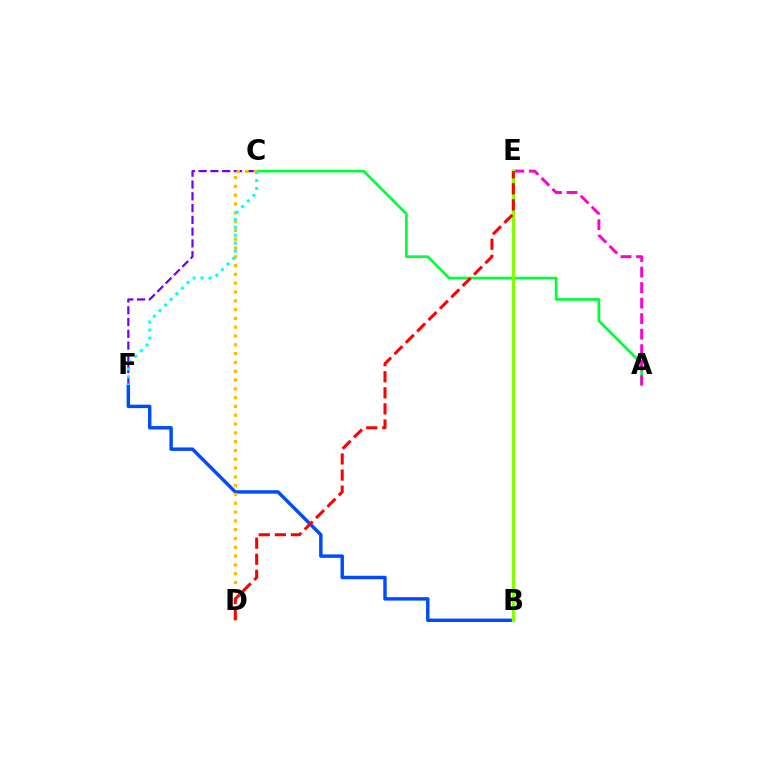{('A', 'C'): [{'color': '#00ff39', 'line_style': 'solid', 'thickness': 1.94}], ('A', 'E'): [{'color': '#ff00cf', 'line_style': 'dashed', 'thickness': 2.11}], ('B', 'F'): [{'color': '#004bff', 'line_style': 'solid', 'thickness': 2.48}], ('C', 'F'): [{'color': '#7200ff', 'line_style': 'dashed', 'thickness': 1.6}, {'color': '#00fff6', 'line_style': 'dotted', 'thickness': 2.16}], ('B', 'E'): [{'color': '#84ff00', 'line_style': 'solid', 'thickness': 2.43}], ('C', 'D'): [{'color': '#ffbd00', 'line_style': 'dotted', 'thickness': 2.39}], ('D', 'E'): [{'color': '#ff0000', 'line_style': 'dashed', 'thickness': 2.18}]}